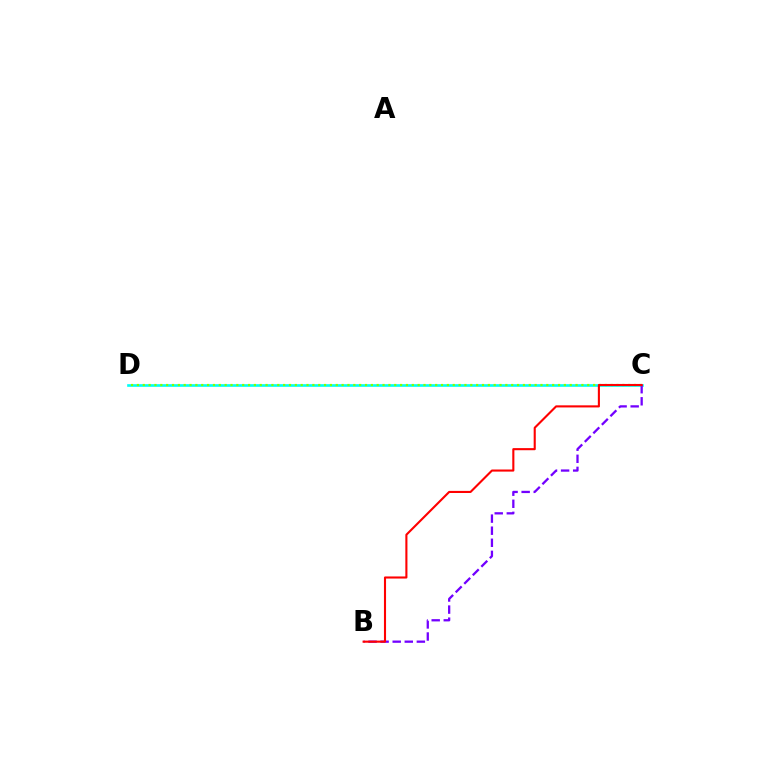{('C', 'D'): [{'color': '#00fff6', 'line_style': 'solid', 'thickness': 1.91}, {'color': '#84ff00', 'line_style': 'dotted', 'thickness': 1.59}], ('B', 'C'): [{'color': '#7200ff', 'line_style': 'dashed', 'thickness': 1.64}, {'color': '#ff0000', 'line_style': 'solid', 'thickness': 1.51}]}